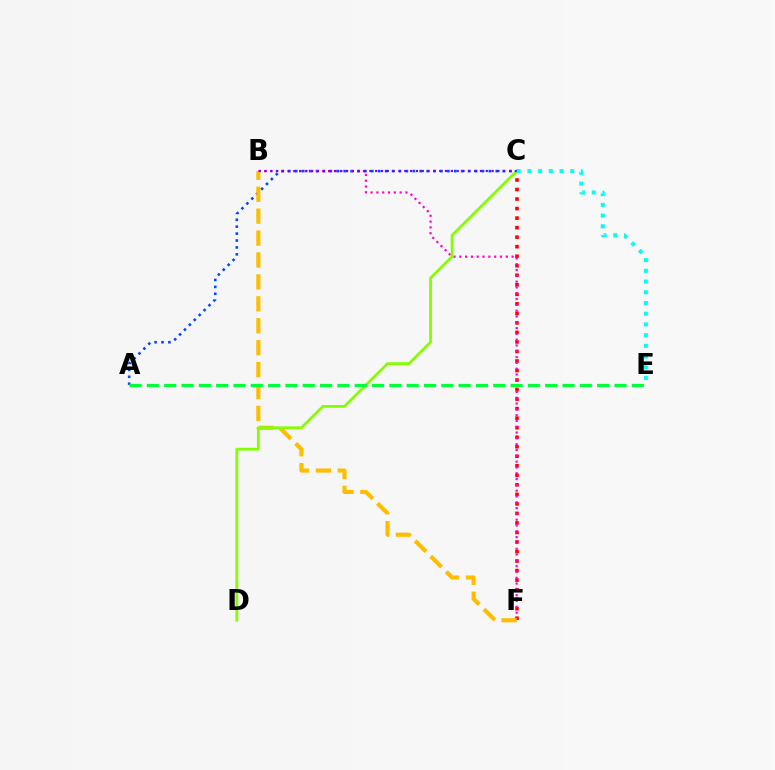{('C', 'F'): [{'color': '#ff0000', 'line_style': 'dotted', 'thickness': 2.59}], ('A', 'C'): [{'color': '#004bff', 'line_style': 'dotted', 'thickness': 1.88}], ('B', 'F'): [{'color': '#ff00cf', 'line_style': 'dotted', 'thickness': 1.58}, {'color': '#ffbd00', 'line_style': 'dashed', 'thickness': 2.98}], ('C', 'D'): [{'color': '#84ff00', 'line_style': 'solid', 'thickness': 2.01}], ('A', 'E'): [{'color': '#00ff39', 'line_style': 'dashed', 'thickness': 2.35}], ('B', 'C'): [{'color': '#7200ff', 'line_style': 'dotted', 'thickness': 1.58}], ('C', 'E'): [{'color': '#00fff6', 'line_style': 'dotted', 'thickness': 2.91}]}